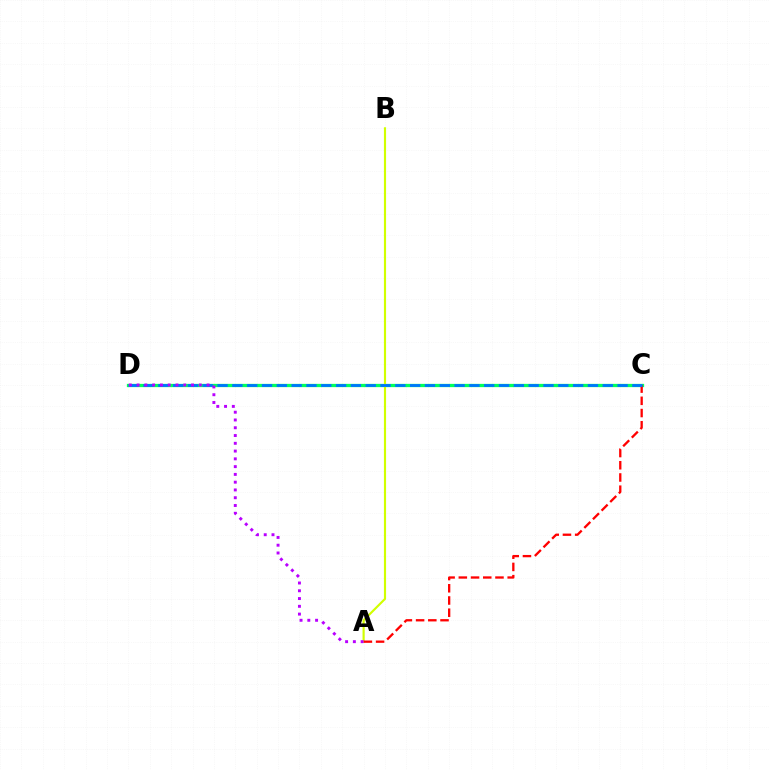{('C', 'D'): [{'color': '#00ff5c', 'line_style': 'solid', 'thickness': 2.36}, {'color': '#0074ff', 'line_style': 'dashed', 'thickness': 2.01}], ('A', 'B'): [{'color': '#d1ff00', 'line_style': 'solid', 'thickness': 1.55}], ('A', 'C'): [{'color': '#ff0000', 'line_style': 'dashed', 'thickness': 1.66}], ('A', 'D'): [{'color': '#b900ff', 'line_style': 'dotted', 'thickness': 2.11}]}